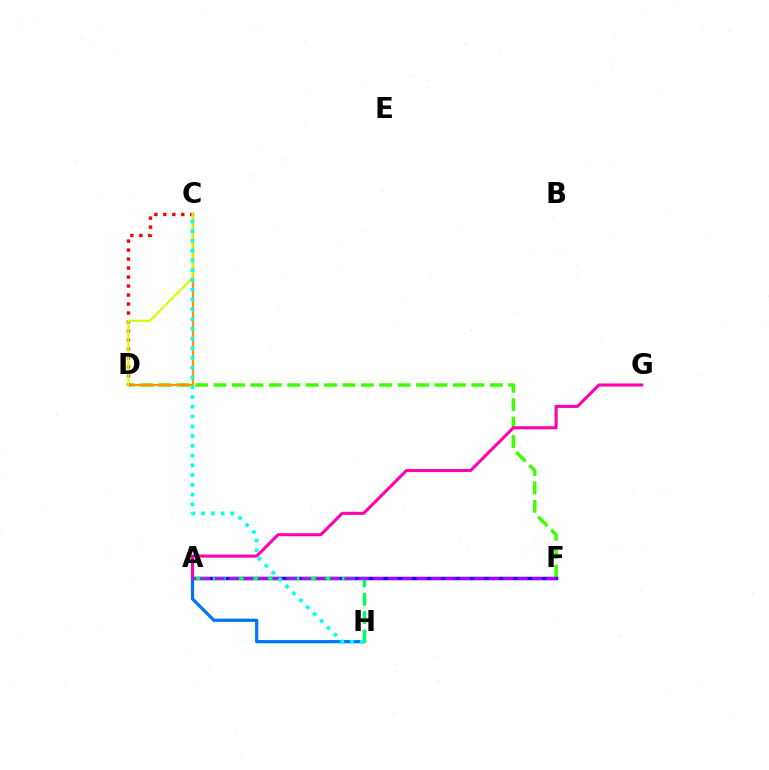{('D', 'F'): [{'color': '#3dff00', 'line_style': 'dashed', 'thickness': 2.5}], ('A', 'F'): [{'color': '#2500ff', 'line_style': 'solid', 'thickness': 2.5}, {'color': '#b900ff', 'line_style': 'dashed', 'thickness': 1.96}], ('C', 'D'): [{'color': '#ff9400', 'line_style': 'solid', 'thickness': 1.65}, {'color': '#ff0000', 'line_style': 'dotted', 'thickness': 2.44}, {'color': '#d1ff00', 'line_style': 'solid', 'thickness': 1.56}], ('A', 'H'): [{'color': '#0074ff', 'line_style': 'solid', 'thickness': 2.3}, {'color': '#00ff5c', 'line_style': 'dashed', 'thickness': 2.5}], ('A', 'G'): [{'color': '#ff00ac', 'line_style': 'solid', 'thickness': 2.19}], ('C', 'H'): [{'color': '#00fff6', 'line_style': 'dotted', 'thickness': 2.65}]}